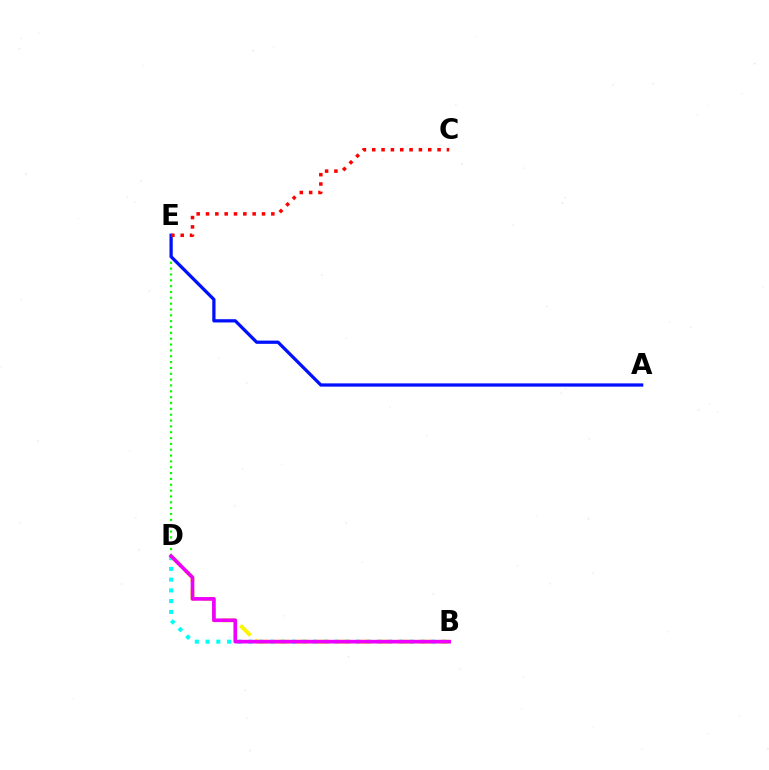{('B', 'D'): [{'color': '#00fff6', 'line_style': 'dotted', 'thickness': 2.92}, {'color': '#fcf500', 'line_style': 'dashed', 'thickness': 2.79}, {'color': '#ee00ff', 'line_style': 'solid', 'thickness': 2.63}], ('D', 'E'): [{'color': '#08ff00', 'line_style': 'dotted', 'thickness': 1.59}], ('A', 'E'): [{'color': '#0010ff', 'line_style': 'solid', 'thickness': 2.34}], ('C', 'E'): [{'color': '#ff0000', 'line_style': 'dotted', 'thickness': 2.54}]}